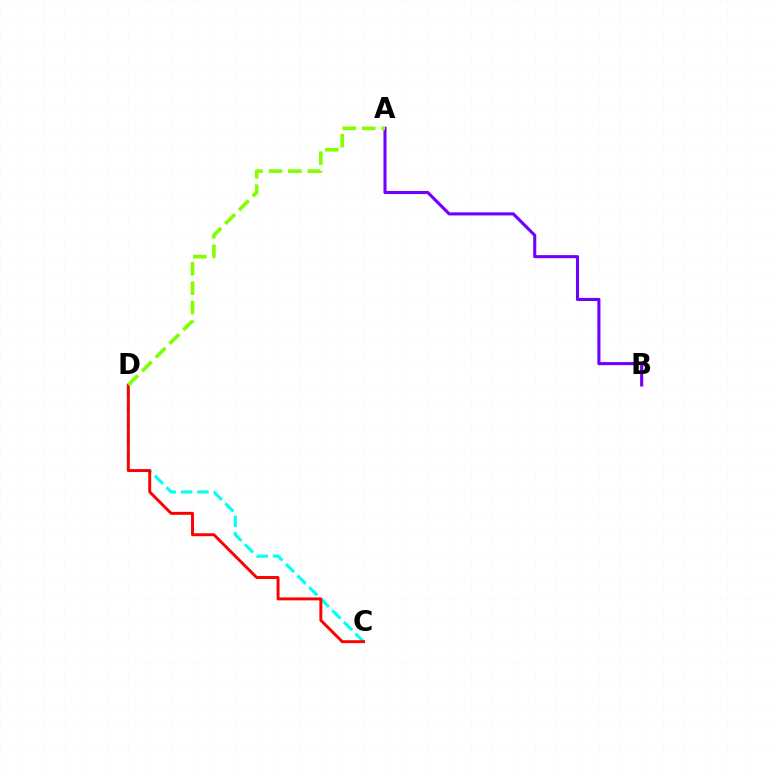{('C', 'D'): [{'color': '#00fff6', 'line_style': 'dashed', 'thickness': 2.23}, {'color': '#ff0000', 'line_style': 'solid', 'thickness': 2.11}], ('A', 'B'): [{'color': '#7200ff', 'line_style': 'solid', 'thickness': 2.23}], ('A', 'D'): [{'color': '#84ff00', 'line_style': 'dashed', 'thickness': 2.64}]}